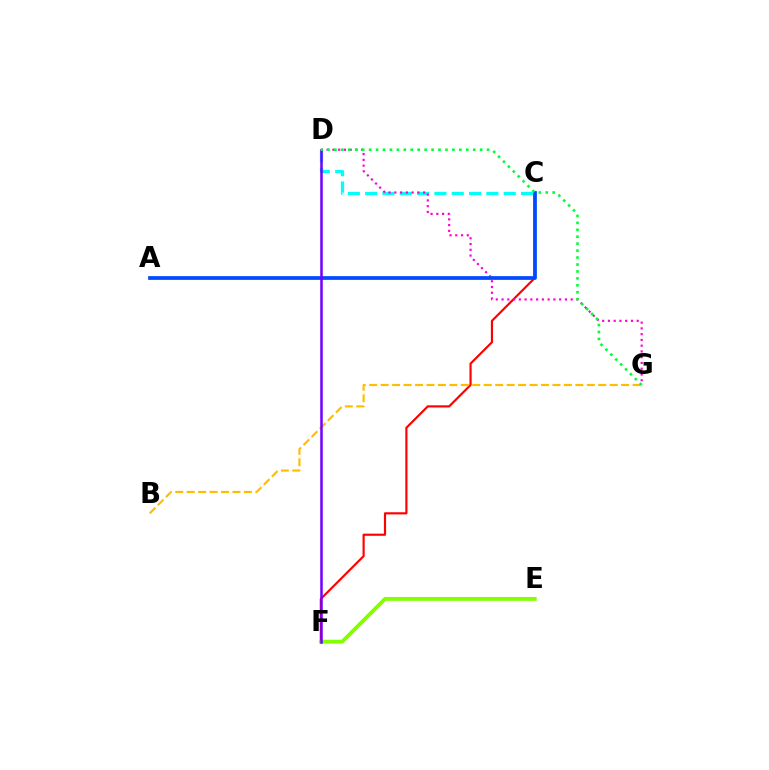{('C', 'F'): [{'color': '#ff0000', 'line_style': 'solid', 'thickness': 1.56}], ('B', 'G'): [{'color': '#ffbd00', 'line_style': 'dashed', 'thickness': 1.56}], ('C', 'D'): [{'color': '#00fff6', 'line_style': 'dashed', 'thickness': 2.35}], ('E', 'F'): [{'color': '#84ff00', 'line_style': 'solid', 'thickness': 2.78}], ('D', 'G'): [{'color': '#ff00cf', 'line_style': 'dotted', 'thickness': 1.57}, {'color': '#00ff39', 'line_style': 'dotted', 'thickness': 1.89}], ('A', 'C'): [{'color': '#004bff', 'line_style': 'solid', 'thickness': 2.69}], ('D', 'F'): [{'color': '#7200ff', 'line_style': 'solid', 'thickness': 1.81}]}